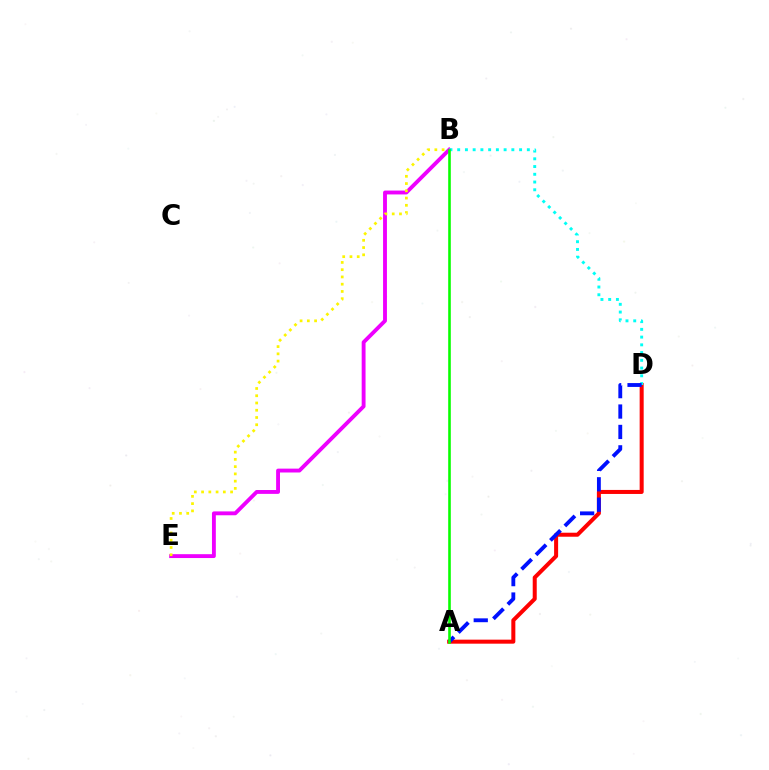{('A', 'D'): [{'color': '#ff0000', 'line_style': 'solid', 'thickness': 2.89}, {'color': '#0010ff', 'line_style': 'dashed', 'thickness': 2.77}], ('B', 'E'): [{'color': '#ee00ff', 'line_style': 'solid', 'thickness': 2.78}, {'color': '#fcf500', 'line_style': 'dotted', 'thickness': 1.97}], ('B', 'D'): [{'color': '#00fff6', 'line_style': 'dotted', 'thickness': 2.1}], ('A', 'B'): [{'color': '#08ff00', 'line_style': 'solid', 'thickness': 1.88}]}